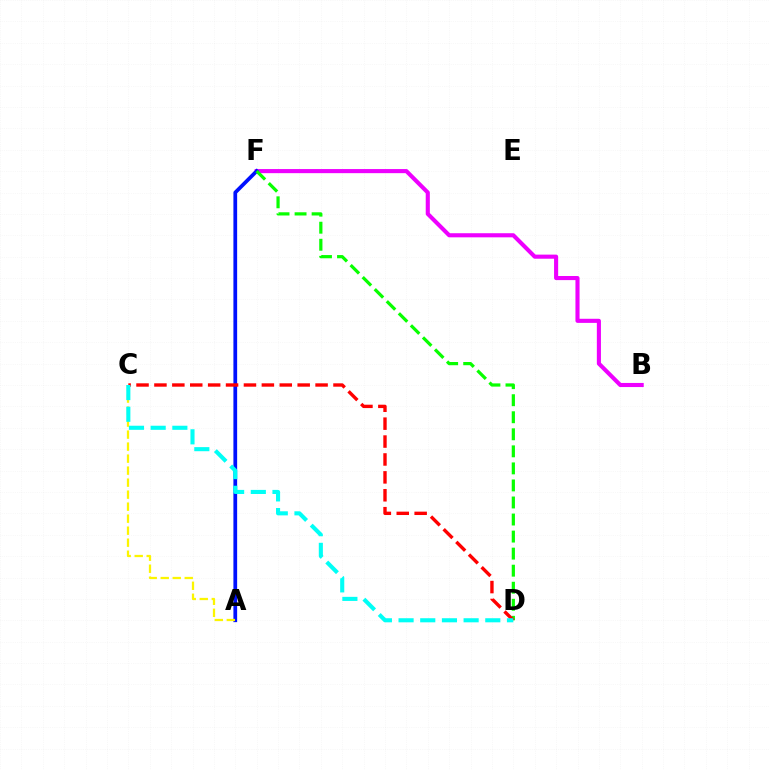{('B', 'F'): [{'color': '#ee00ff', 'line_style': 'solid', 'thickness': 2.95}], ('A', 'F'): [{'color': '#0010ff', 'line_style': 'solid', 'thickness': 2.69}], ('D', 'F'): [{'color': '#08ff00', 'line_style': 'dashed', 'thickness': 2.32}], ('A', 'C'): [{'color': '#fcf500', 'line_style': 'dashed', 'thickness': 1.63}], ('C', 'D'): [{'color': '#ff0000', 'line_style': 'dashed', 'thickness': 2.43}, {'color': '#00fff6', 'line_style': 'dashed', 'thickness': 2.95}]}